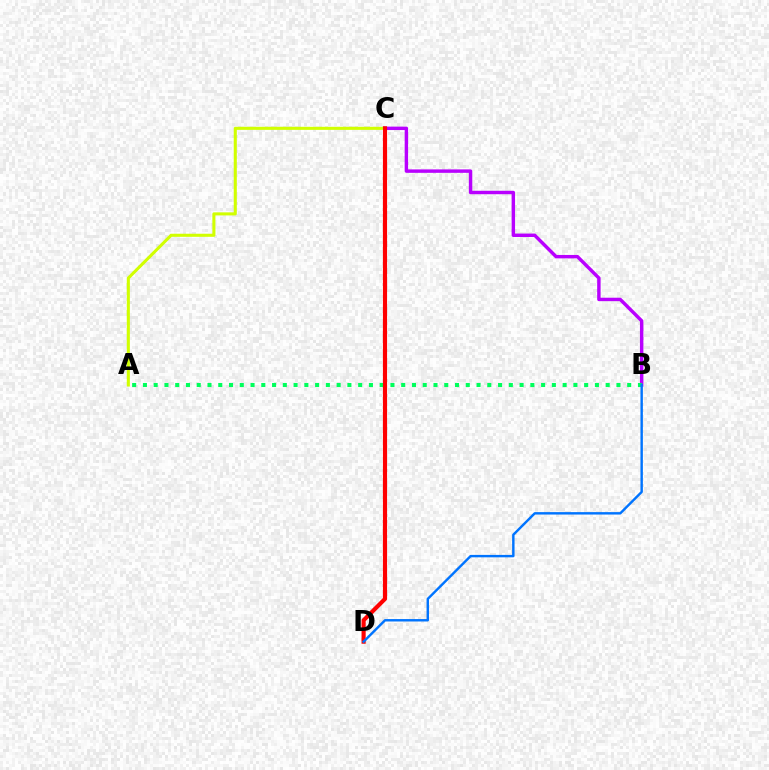{('A', 'C'): [{'color': '#d1ff00', 'line_style': 'solid', 'thickness': 2.21}], ('B', 'C'): [{'color': '#b900ff', 'line_style': 'solid', 'thickness': 2.47}], ('A', 'B'): [{'color': '#00ff5c', 'line_style': 'dotted', 'thickness': 2.92}], ('C', 'D'): [{'color': '#ff0000', 'line_style': 'solid', 'thickness': 2.98}], ('B', 'D'): [{'color': '#0074ff', 'line_style': 'solid', 'thickness': 1.74}]}